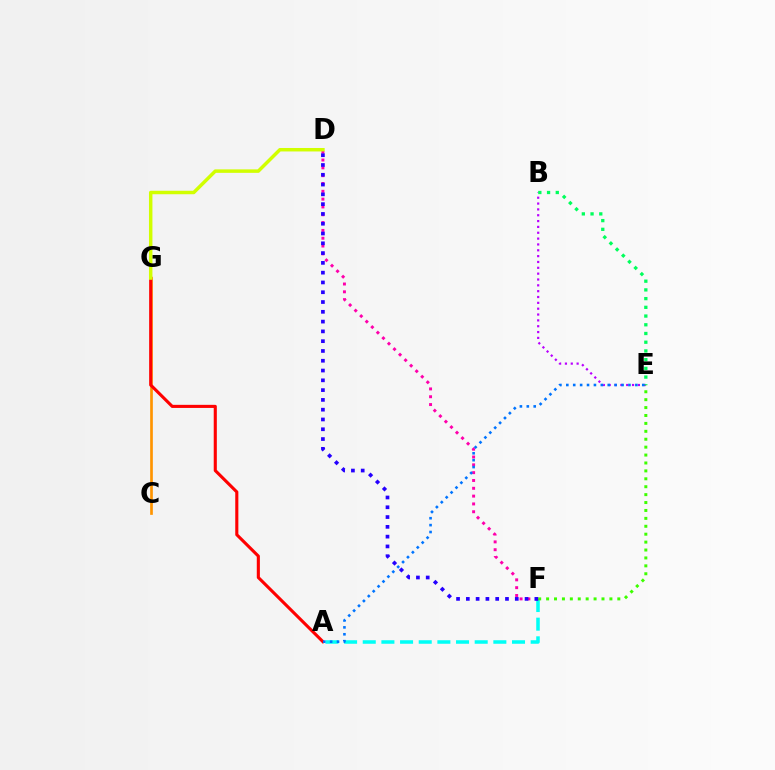{('B', 'E'): [{'color': '#b900ff', 'line_style': 'dotted', 'thickness': 1.59}, {'color': '#00ff5c', 'line_style': 'dotted', 'thickness': 2.37}], ('A', 'F'): [{'color': '#00fff6', 'line_style': 'dashed', 'thickness': 2.53}], ('D', 'F'): [{'color': '#ff00ac', 'line_style': 'dotted', 'thickness': 2.12}, {'color': '#2500ff', 'line_style': 'dotted', 'thickness': 2.66}], ('C', 'G'): [{'color': '#ff9400', 'line_style': 'solid', 'thickness': 1.93}], ('E', 'F'): [{'color': '#3dff00', 'line_style': 'dotted', 'thickness': 2.15}], ('A', 'G'): [{'color': '#ff0000', 'line_style': 'solid', 'thickness': 2.23}], ('A', 'E'): [{'color': '#0074ff', 'line_style': 'dotted', 'thickness': 1.88}], ('D', 'G'): [{'color': '#d1ff00', 'line_style': 'solid', 'thickness': 2.5}]}